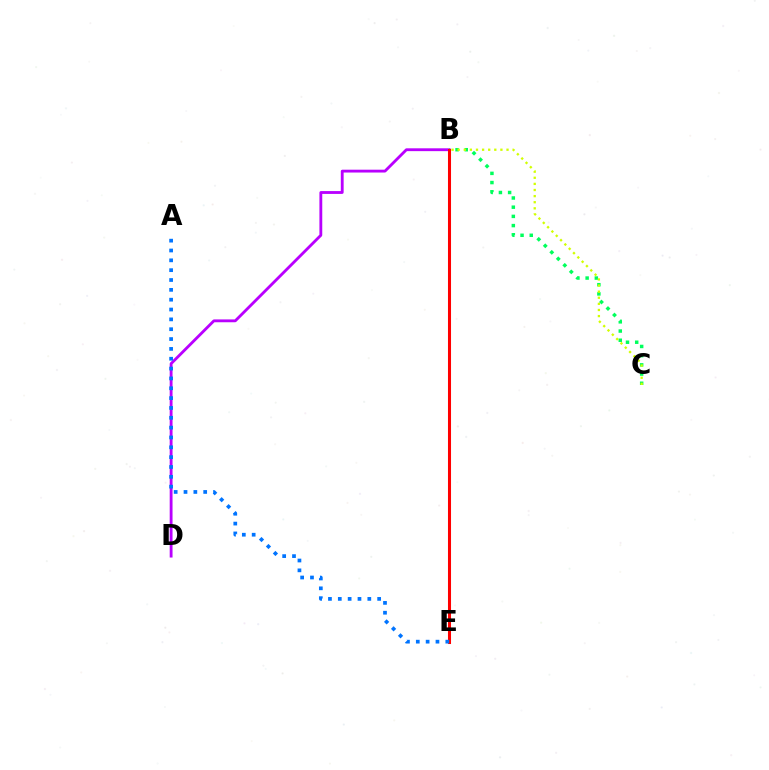{('B', 'D'): [{'color': '#b900ff', 'line_style': 'solid', 'thickness': 2.04}], ('B', 'C'): [{'color': '#00ff5c', 'line_style': 'dotted', 'thickness': 2.5}, {'color': '#d1ff00', 'line_style': 'dotted', 'thickness': 1.66}], ('B', 'E'): [{'color': '#ff0000', 'line_style': 'solid', 'thickness': 2.2}], ('A', 'E'): [{'color': '#0074ff', 'line_style': 'dotted', 'thickness': 2.67}]}